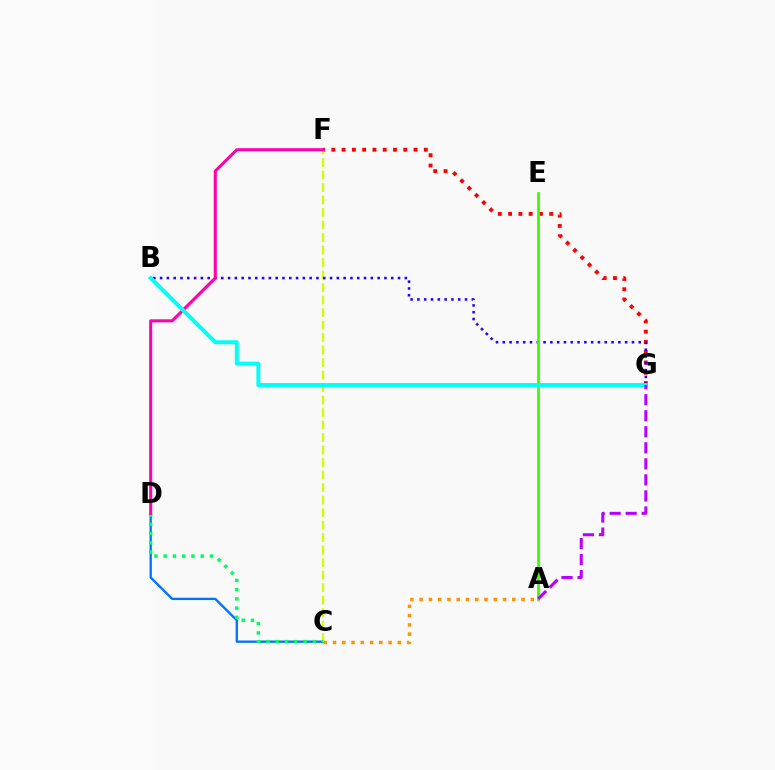{('C', 'D'): [{'color': '#0074ff', 'line_style': 'solid', 'thickness': 1.68}, {'color': '#00ff5c', 'line_style': 'dotted', 'thickness': 2.52}], ('F', 'G'): [{'color': '#ff0000', 'line_style': 'dotted', 'thickness': 2.79}], ('C', 'F'): [{'color': '#d1ff00', 'line_style': 'dashed', 'thickness': 1.7}], ('B', 'G'): [{'color': '#2500ff', 'line_style': 'dotted', 'thickness': 1.85}, {'color': '#00fff6', 'line_style': 'solid', 'thickness': 2.84}], ('A', 'C'): [{'color': '#ff9400', 'line_style': 'dotted', 'thickness': 2.52}], ('A', 'E'): [{'color': '#3dff00', 'line_style': 'solid', 'thickness': 2.02}], ('D', 'F'): [{'color': '#ff00ac', 'line_style': 'solid', 'thickness': 2.2}], ('A', 'G'): [{'color': '#b900ff', 'line_style': 'dashed', 'thickness': 2.18}]}